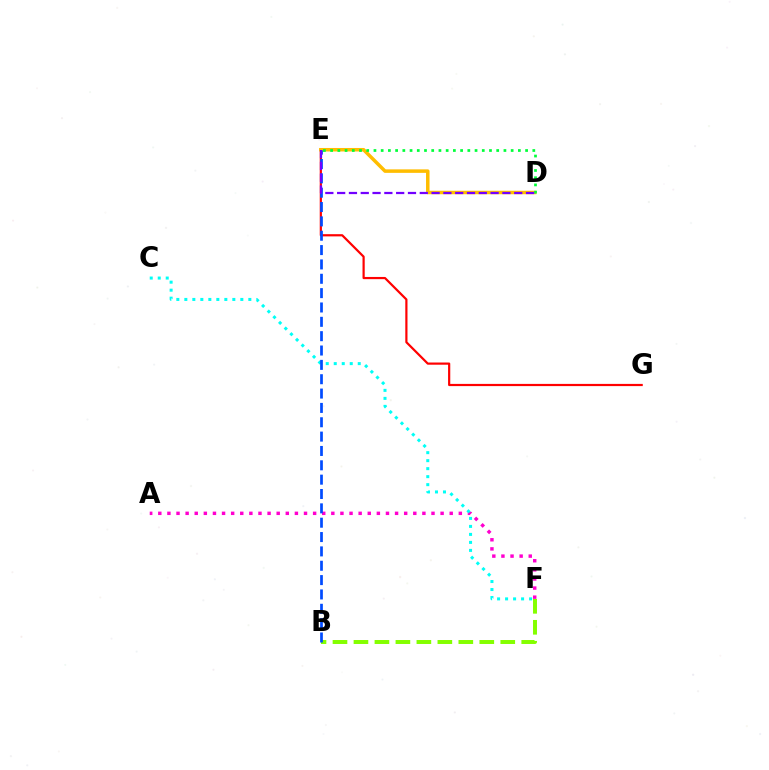{('E', 'G'): [{'color': '#ff0000', 'line_style': 'solid', 'thickness': 1.59}], ('D', 'E'): [{'color': '#ffbd00', 'line_style': 'solid', 'thickness': 2.52}, {'color': '#00ff39', 'line_style': 'dotted', 'thickness': 1.96}, {'color': '#7200ff', 'line_style': 'dashed', 'thickness': 1.6}], ('B', 'F'): [{'color': '#84ff00', 'line_style': 'dashed', 'thickness': 2.85}], ('A', 'F'): [{'color': '#ff00cf', 'line_style': 'dotted', 'thickness': 2.47}], ('C', 'F'): [{'color': '#00fff6', 'line_style': 'dotted', 'thickness': 2.17}], ('B', 'E'): [{'color': '#004bff', 'line_style': 'dashed', 'thickness': 1.95}]}